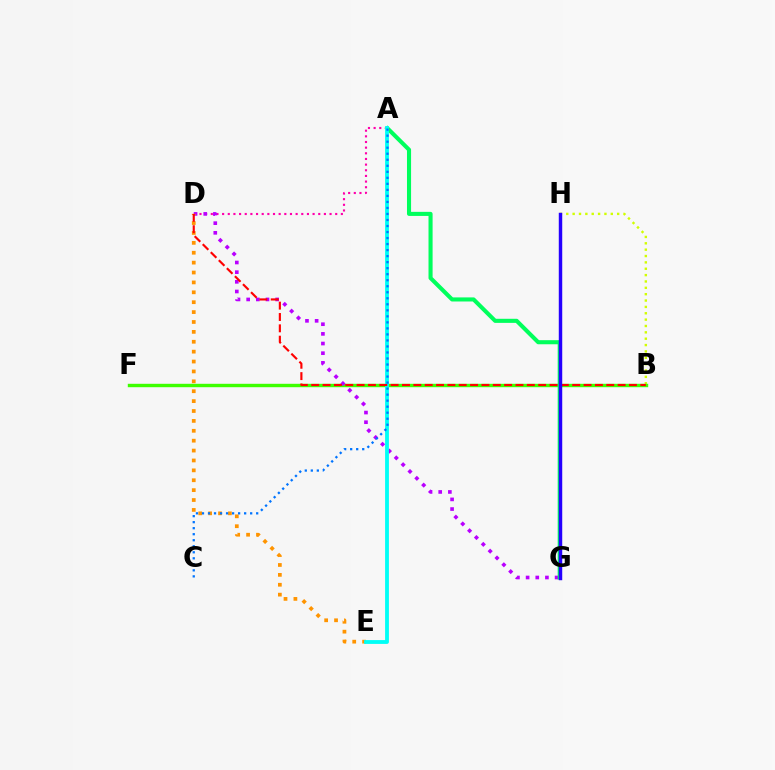{('A', 'D'): [{'color': '#ff00ac', 'line_style': 'dotted', 'thickness': 1.54}], ('B', 'H'): [{'color': '#d1ff00', 'line_style': 'dotted', 'thickness': 1.73}], ('B', 'F'): [{'color': '#3dff00', 'line_style': 'solid', 'thickness': 2.45}], ('D', 'G'): [{'color': '#b900ff', 'line_style': 'dotted', 'thickness': 2.62}], ('A', 'G'): [{'color': '#00ff5c', 'line_style': 'solid', 'thickness': 2.94}], ('D', 'E'): [{'color': '#ff9400', 'line_style': 'dotted', 'thickness': 2.69}], ('A', 'E'): [{'color': '#00fff6', 'line_style': 'solid', 'thickness': 2.76}], ('A', 'C'): [{'color': '#0074ff', 'line_style': 'dotted', 'thickness': 1.64}], ('B', 'D'): [{'color': '#ff0000', 'line_style': 'dashed', 'thickness': 1.54}], ('G', 'H'): [{'color': '#2500ff', 'line_style': 'solid', 'thickness': 2.48}]}